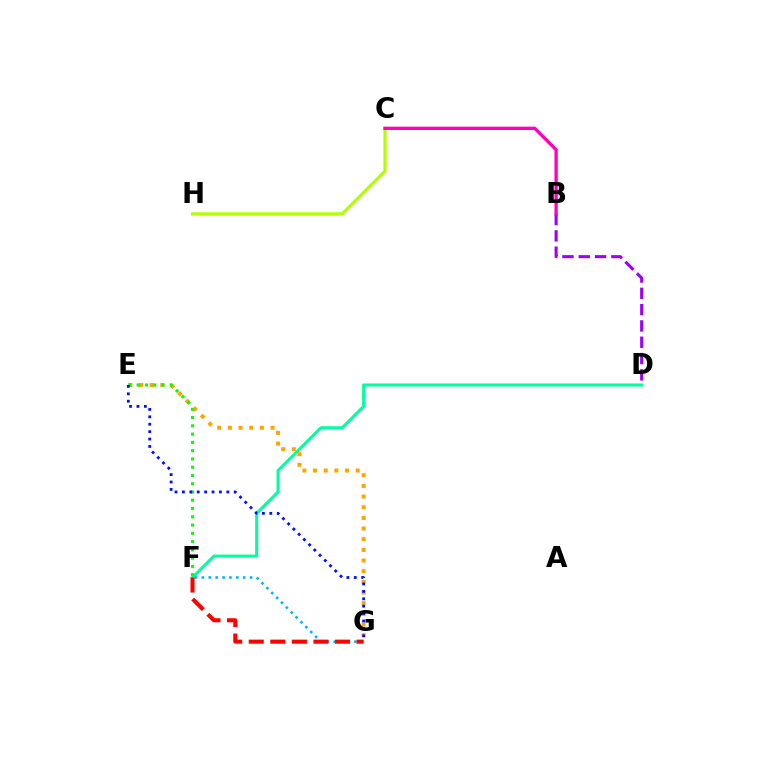{('C', 'H'): [{'color': '#b3ff00', 'line_style': 'solid', 'thickness': 2.3}], ('D', 'F'): [{'color': '#00ff9d', 'line_style': 'solid', 'thickness': 2.19}], ('B', 'D'): [{'color': '#9b00ff', 'line_style': 'dashed', 'thickness': 2.22}], ('F', 'G'): [{'color': '#00b5ff', 'line_style': 'dotted', 'thickness': 1.87}, {'color': '#ff0000', 'line_style': 'dashed', 'thickness': 2.93}], ('E', 'G'): [{'color': '#ffa500', 'line_style': 'dotted', 'thickness': 2.9}, {'color': '#0010ff', 'line_style': 'dotted', 'thickness': 2.01}], ('E', 'F'): [{'color': '#08ff00', 'line_style': 'dotted', 'thickness': 2.25}], ('B', 'C'): [{'color': '#ff00bd', 'line_style': 'solid', 'thickness': 2.38}]}